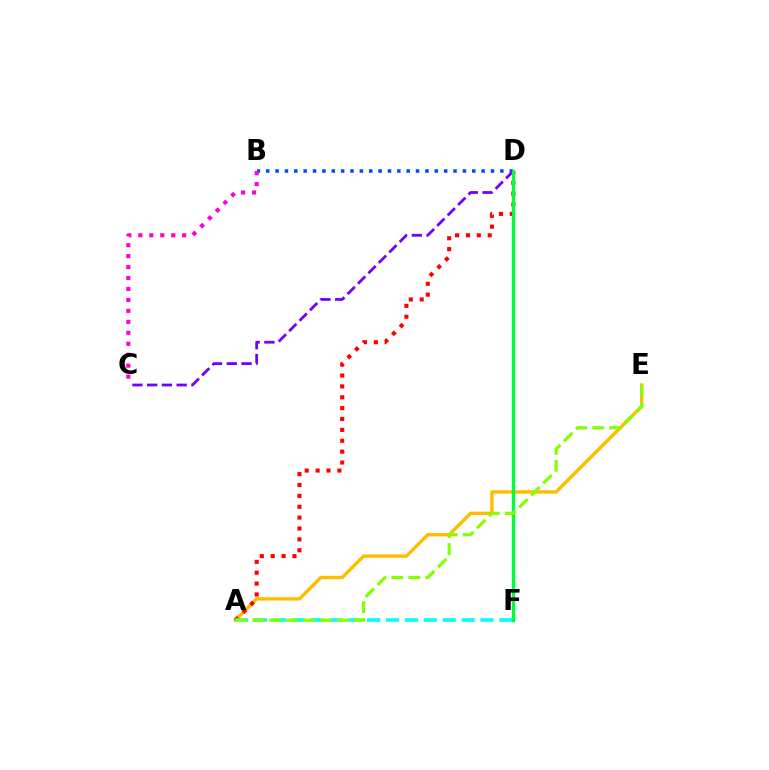{('A', 'E'): [{'color': '#ffbd00', 'line_style': 'solid', 'thickness': 2.44}, {'color': '#84ff00', 'line_style': 'dashed', 'thickness': 2.3}], ('A', 'D'): [{'color': '#ff0000', 'line_style': 'dotted', 'thickness': 2.95}], ('B', 'D'): [{'color': '#004bff', 'line_style': 'dotted', 'thickness': 2.54}], ('B', 'C'): [{'color': '#ff00cf', 'line_style': 'dotted', 'thickness': 2.98}], ('A', 'F'): [{'color': '#00fff6', 'line_style': 'dashed', 'thickness': 2.56}], ('C', 'D'): [{'color': '#7200ff', 'line_style': 'dashed', 'thickness': 2.0}], ('D', 'F'): [{'color': '#00ff39', 'line_style': 'solid', 'thickness': 2.4}]}